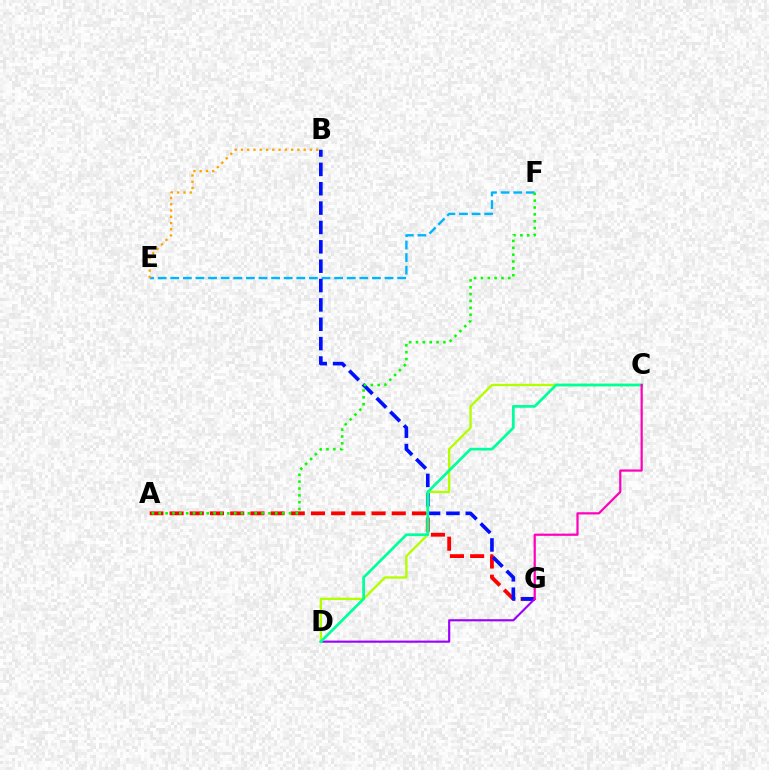{('E', 'F'): [{'color': '#00b5ff', 'line_style': 'dashed', 'thickness': 1.71}], ('A', 'G'): [{'color': '#ff0000', 'line_style': 'dashed', 'thickness': 2.74}], ('B', 'G'): [{'color': '#0010ff', 'line_style': 'dashed', 'thickness': 2.63}], ('D', 'G'): [{'color': '#9b00ff', 'line_style': 'solid', 'thickness': 1.53}], ('B', 'E'): [{'color': '#ffa500', 'line_style': 'dotted', 'thickness': 1.7}], ('C', 'D'): [{'color': '#b3ff00', 'line_style': 'solid', 'thickness': 1.7}, {'color': '#00ff9d', 'line_style': 'solid', 'thickness': 1.96}], ('A', 'F'): [{'color': '#08ff00', 'line_style': 'dotted', 'thickness': 1.86}], ('C', 'G'): [{'color': '#ff00bd', 'line_style': 'solid', 'thickness': 1.6}]}